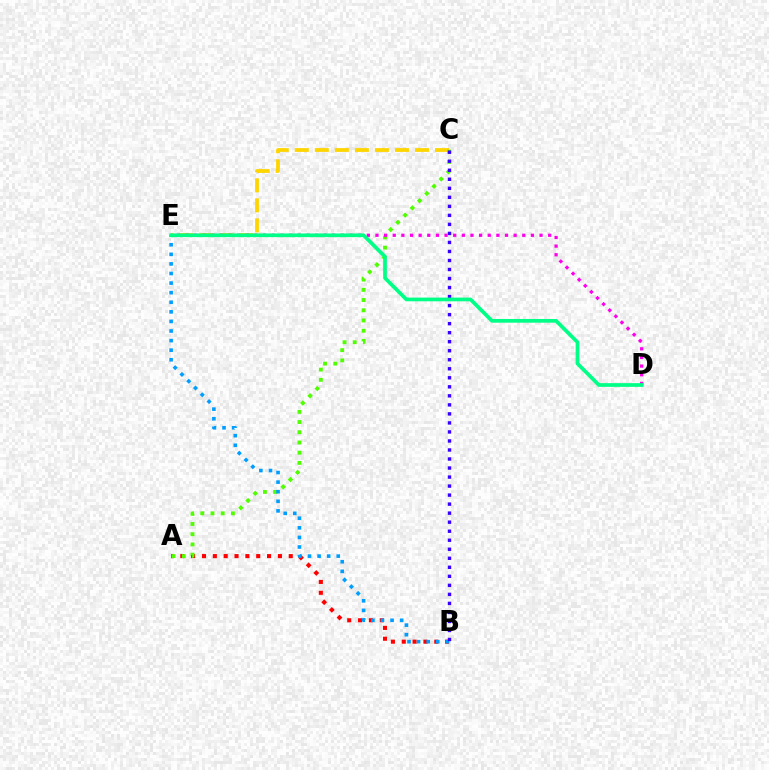{('C', 'E'): [{'color': '#ffd500', 'line_style': 'dashed', 'thickness': 2.72}], ('A', 'B'): [{'color': '#ff0000', 'line_style': 'dotted', 'thickness': 2.95}], ('A', 'C'): [{'color': '#4fff00', 'line_style': 'dotted', 'thickness': 2.77}], ('B', 'E'): [{'color': '#009eff', 'line_style': 'dotted', 'thickness': 2.6}], ('B', 'C'): [{'color': '#3700ff', 'line_style': 'dotted', 'thickness': 2.45}], ('D', 'E'): [{'color': '#ff00ed', 'line_style': 'dotted', 'thickness': 2.35}, {'color': '#00ff86', 'line_style': 'solid', 'thickness': 2.67}]}